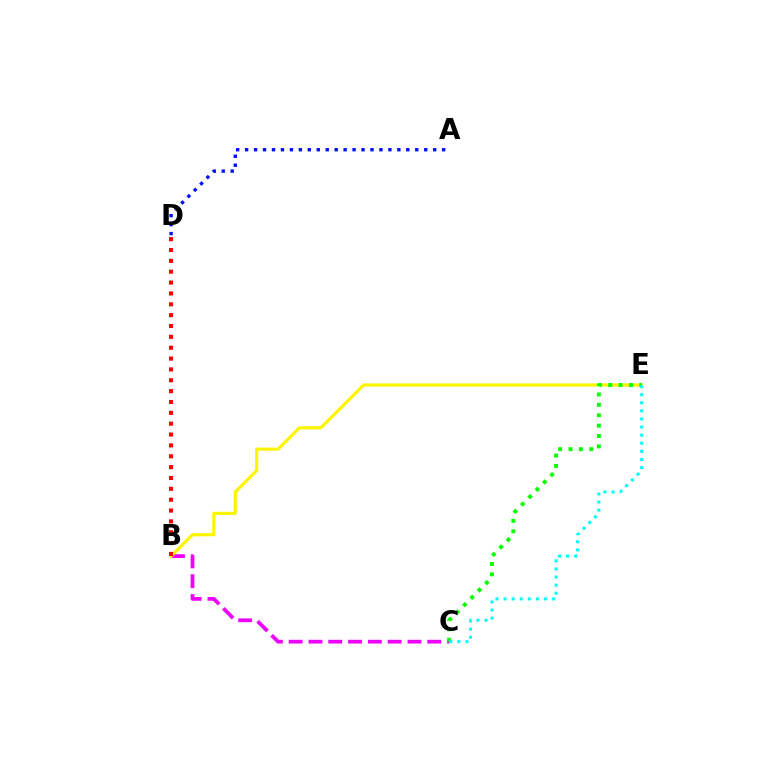{('B', 'C'): [{'color': '#ee00ff', 'line_style': 'dashed', 'thickness': 2.69}], ('B', 'E'): [{'color': '#fcf500', 'line_style': 'solid', 'thickness': 2.29}], ('A', 'D'): [{'color': '#0010ff', 'line_style': 'dotted', 'thickness': 2.43}], ('C', 'E'): [{'color': '#08ff00', 'line_style': 'dotted', 'thickness': 2.82}, {'color': '#00fff6', 'line_style': 'dotted', 'thickness': 2.2}], ('B', 'D'): [{'color': '#ff0000', 'line_style': 'dotted', 'thickness': 2.95}]}